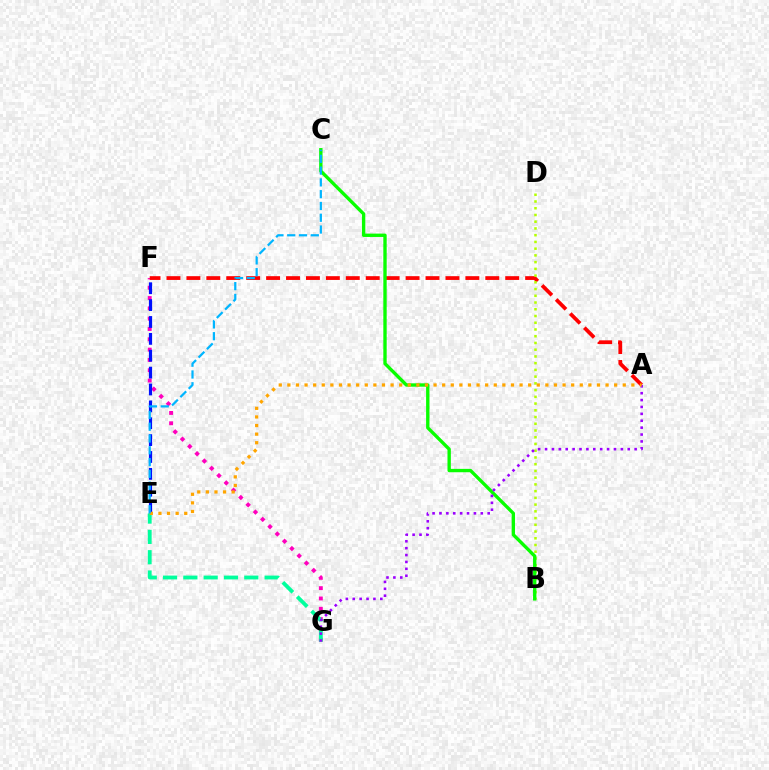{('F', 'G'): [{'color': '#ff00bd', 'line_style': 'dotted', 'thickness': 2.8}], ('A', 'F'): [{'color': '#ff0000', 'line_style': 'dashed', 'thickness': 2.71}], ('E', 'F'): [{'color': '#0010ff', 'line_style': 'dashed', 'thickness': 2.29}], ('B', 'D'): [{'color': '#b3ff00', 'line_style': 'dotted', 'thickness': 1.83}], ('B', 'C'): [{'color': '#08ff00', 'line_style': 'solid', 'thickness': 2.42}], ('E', 'G'): [{'color': '#00ff9d', 'line_style': 'dashed', 'thickness': 2.76}], ('A', 'G'): [{'color': '#9b00ff', 'line_style': 'dotted', 'thickness': 1.87}], ('A', 'E'): [{'color': '#ffa500', 'line_style': 'dotted', 'thickness': 2.34}], ('C', 'E'): [{'color': '#00b5ff', 'line_style': 'dashed', 'thickness': 1.6}]}